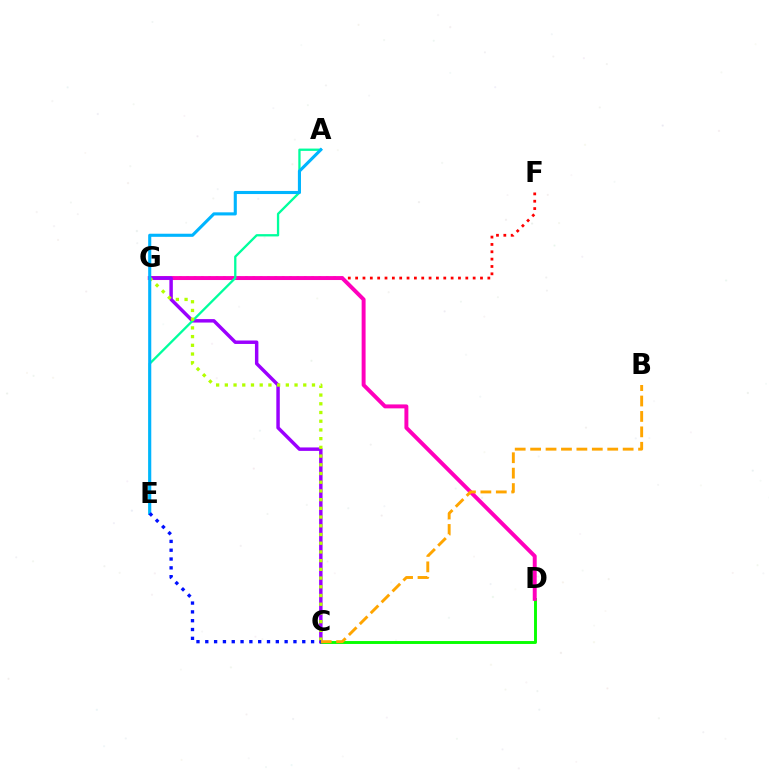{('F', 'G'): [{'color': '#ff0000', 'line_style': 'dotted', 'thickness': 2.0}], ('C', 'D'): [{'color': '#08ff00', 'line_style': 'solid', 'thickness': 2.1}], ('D', 'G'): [{'color': '#ff00bd', 'line_style': 'solid', 'thickness': 2.84}], ('C', 'G'): [{'color': '#9b00ff', 'line_style': 'solid', 'thickness': 2.49}, {'color': '#b3ff00', 'line_style': 'dotted', 'thickness': 2.37}], ('A', 'E'): [{'color': '#00ff9d', 'line_style': 'solid', 'thickness': 1.66}, {'color': '#00b5ff', 'line_style': 'solid', 'thickness': 2.23}], ('C', 'E'): [{'color': '#0010ff', 'line_style': 'dotted', 'thickness': 2.4}], ('B', 'C'): [{'color': '#ffa500', 'line_style': 'dashed', 'thickness': 2.09}]}